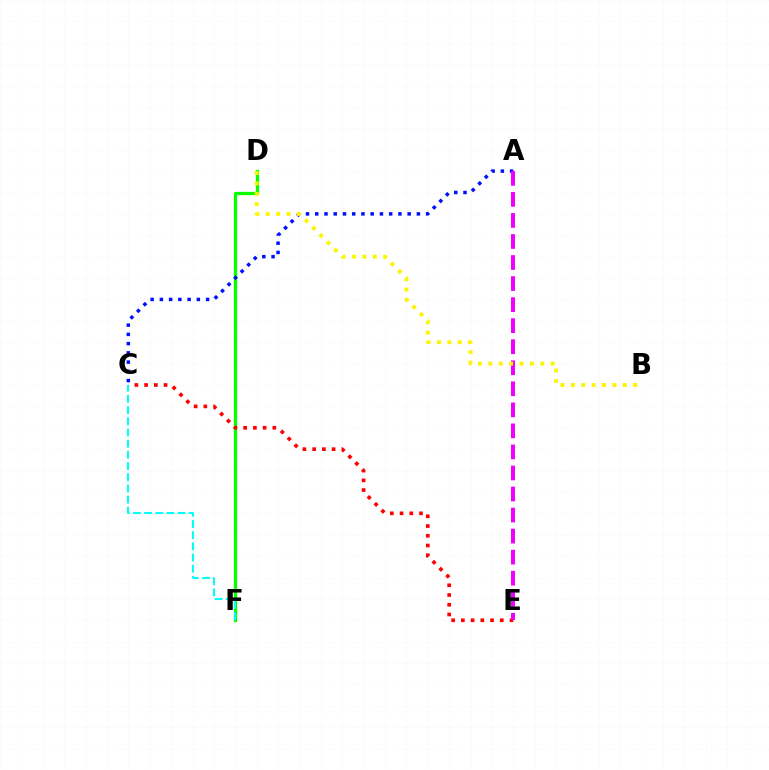{('D', 'F'): [{'color': '#08ff00', 'line_style': 'solid', 'thickness': 2.36}], ('A', 'C'): [{'color': '#0010ff', 'line_style': 'dotted', 'thickness': 2.51}], ('C', 'E'): [{'color': '#ff0000', 'line_style': 'dotted', 'thickness': 2.64}], ('A', 'E'): [{'color': '#ee00ff', 'line_style': 'dashed', 'thickness': 2.86}], ('C', 'F'): [{'color': '#00fff6', 'line_style': 'dashed', 'thickness': 1.52}], ('B', 'D'): [{'color': '#fcf500', 'line_style': 'dotted', 'thickness': 2.82}]}